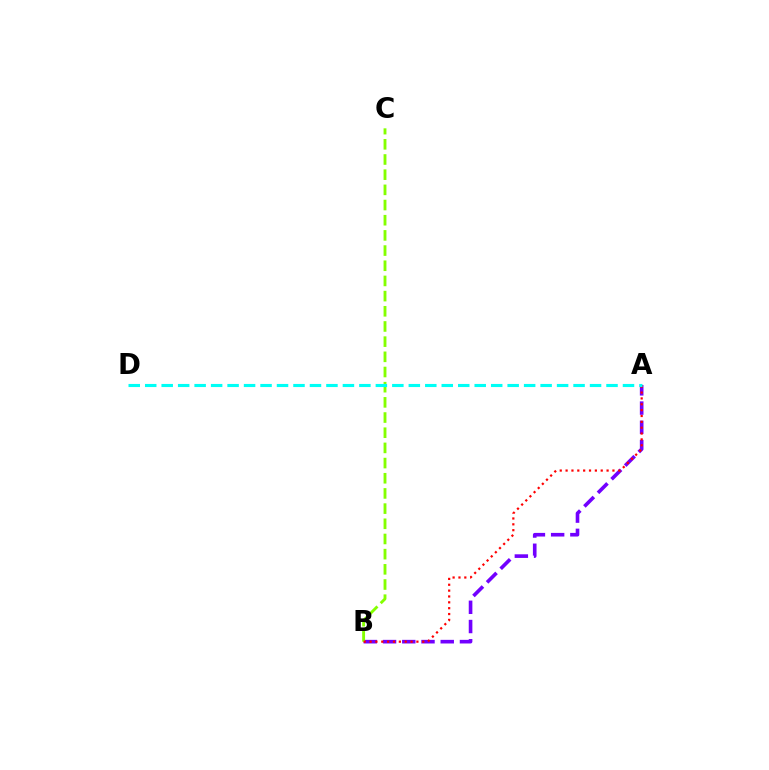{('A', 'B'): [{'color': '#7200ff', 'line_style': 'dashed', 'thickness': 2.61}, {'color': '#ff0000', 'line_style': 'dotted', 'thickness': 1.59}], ('B', 'C'): [{'color': '#84ff00', 'line_style': 'dashed', 'thickness': 2.06}], ('A', 'D'): [{'color': '#00fff6', 'line_style': 'dashed', 'thickness': 2.24}]}